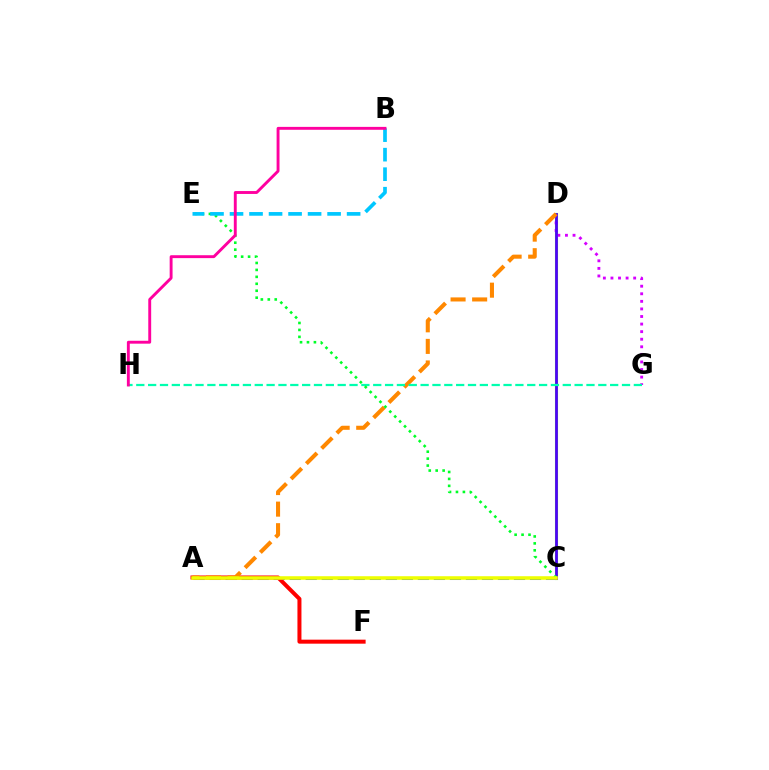{('A', 'C'): [{'color': '#003fff', 'line_style': 'dashed', 'thickness': 2.18}, {'color': '#eeff00', 'line_style': 'solid', 'thickness': 2.56}], ('C', 'D'): [{'color': '#66ff00', 'line_style': 'solid', 'thickness': 2.22}, {'color': '#4f00ff', 'line_style': 'solid', 'thickness': 1.95}], ('D', 'G'): [{'color': '#d600ff', 'line_style': 'dotted', 'thickness': 2.06}], ('A', 'F'): [{'color': '#ff0000', 'line_style': 'solid', 'thickness': 2.89}], ('A', 'D'): [{'color': '#ff8800', 'line_style': 'dashed', 'thickness': 2.93}], ('G', 'H'): [{'color': '#00ffaf', 'line_style': 'dashed', 'thickness': 1.61}], ('C', 'E'): [{'color': '#00ff27', 'line_style': 'dotted', 'thickness': 1.89}], ('B', 'E'): [{'color': '#00c7ff', 'line_style': 'dashed', 'thickness': 2.65}], ('B', 'H'): [{'color': '#ff00a0', 'line_style': 'solid', 'thickness': 2.09}]}